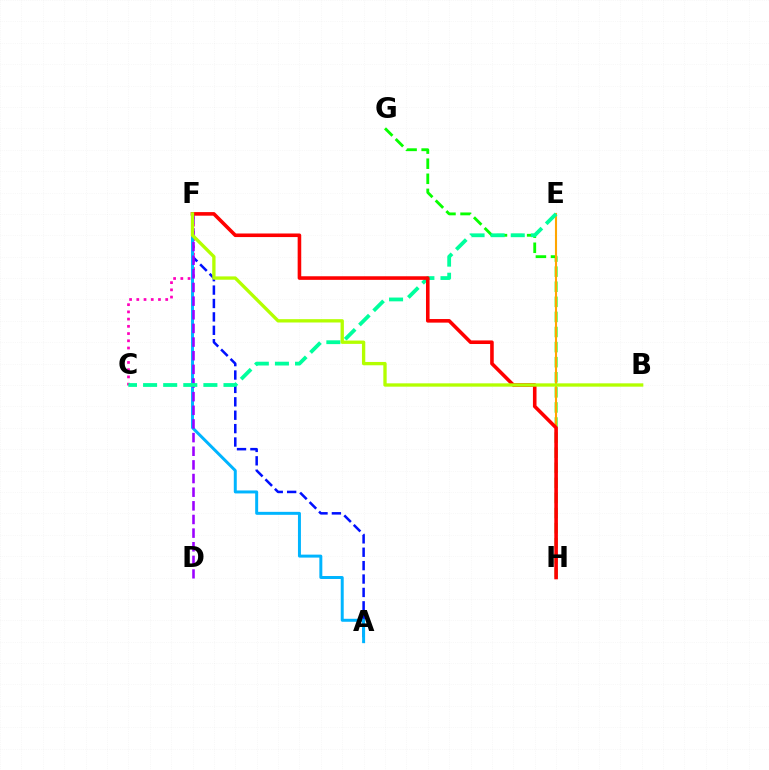{('C', 'F'): [{'color': '#ff00bd', 'line_style': 'dotted', 'thickness': 1.96}], ('A', 'F'): [{'color': '#0010ff', 'line_style': 'dashed', 'thickness': 1.82}, {'color': '#00b5ff', 'line_style': 'solid', 'thickness': 2.14}], ('G', 'H'): [{'color': '#08ff00', 'line_style': 'dashed', 'thickness': 2.05}], ('E', 'H'): [{'color': '#ffa500', 'line_style': 'solid', 'thickness': 1.52}], ('D', 'F'): [{'color': '#9b00ff', 'line_style': 'dashed', 'thickness': 1.85}], ('C', 'E'): [{'color': '#00ff9d', 'line_style': 'dashed', 'thickness': 2.73}], ('F', 'H'): [{'color': '#ff0000', 'line_style': 'solid', 'thickness': 2.58}], ('B', 'F'): [{'color': '#b3ff00', 'line_style': 'solid', 'thickness': 2.39}]}